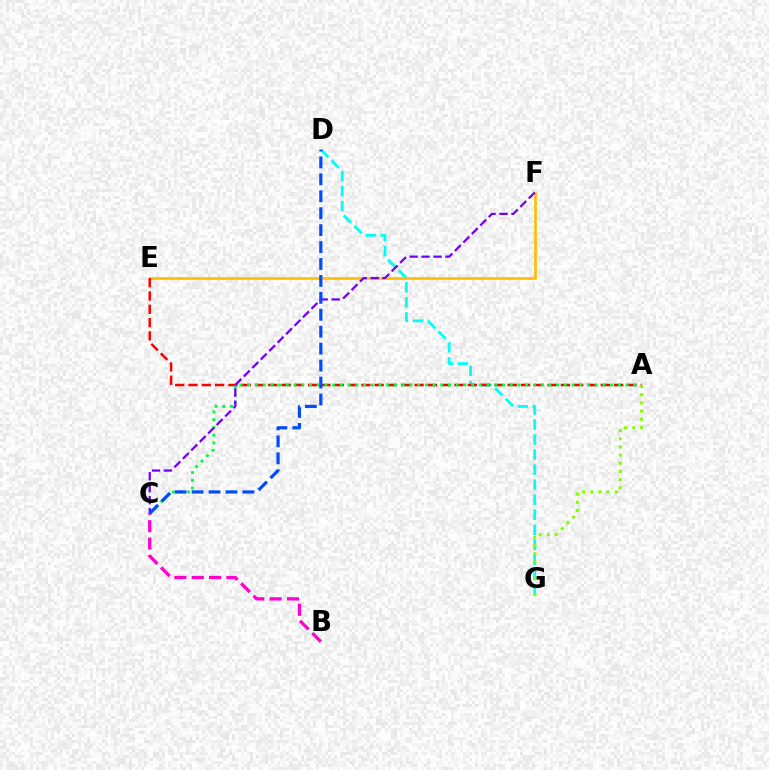{('D', 'G'): [{'color': '#00fff6', 'line_style': 'dashed', 'thickness': 2.04}], ('E', 'F'): [{'color': '#ffbd00', 'line_style': 'solid', 'thickness': 1.89}], ('A', 'E'): [{'color': '#ff0000', 'line_style': 'dashed', 'thickness': 1.81}], ('A', 'G'): [{'color': '#84ff00', 'line_style': 'dotted', 'thickness': 2.22}], ('A', 'C'): [{'color': '#00ff39', 'line_style': 'dotted', 'thickness': 2.1}], ('C', 'F'): [{'color': '#7200ff', 'line_style': 'dashed', 'thickness': 1.62}], ('B', 'C'): [{'color': '#ff00cf', 'line_style': 'dashed', 'thickness': 2.36}], ('C', 'D'): [{'color': '#004bff', 'line_style': 'dashed', 'thickness': 2.3}]}